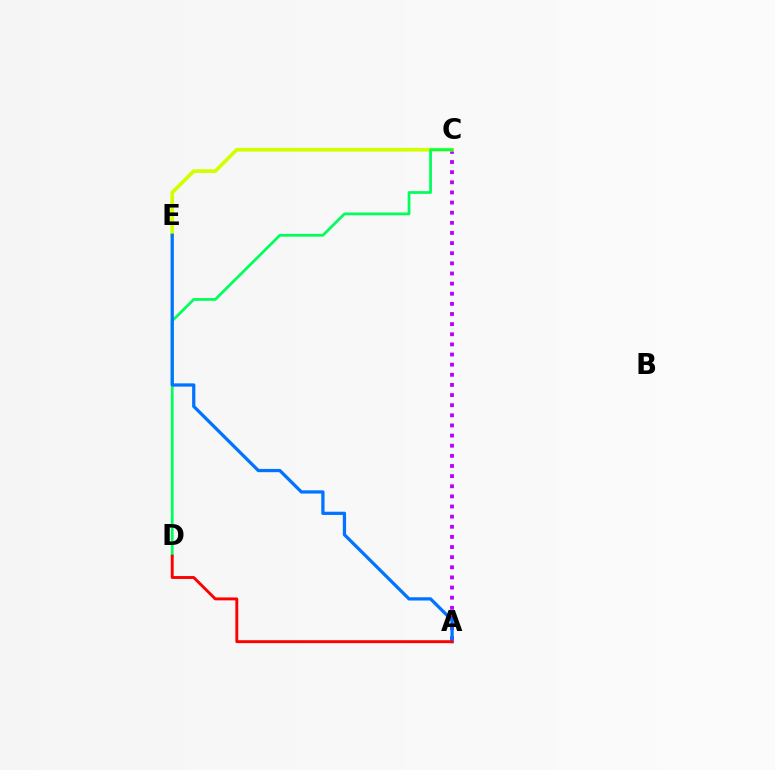{('A', 'C'): [{'color': '#b900ff', 'line_style': 'dotted', 'thickness': 2.75}], ('C', 'E'): [{'color': '#d1ff00', 'line_style': 'solid', 'thickness': 2.66}], ('C', 'D'): [{'color': '#00ff5c', 'line_style': 'solid', 'thickness': 1.99}], ('A', 'E'): [{'color': '#0074ff', 'line_style': 'solid', 'thickness': 2.35}], ('A', 'D'): [{'color': '#ff0000', 'line_style': 'solid', 'thickness': 2.09}]}